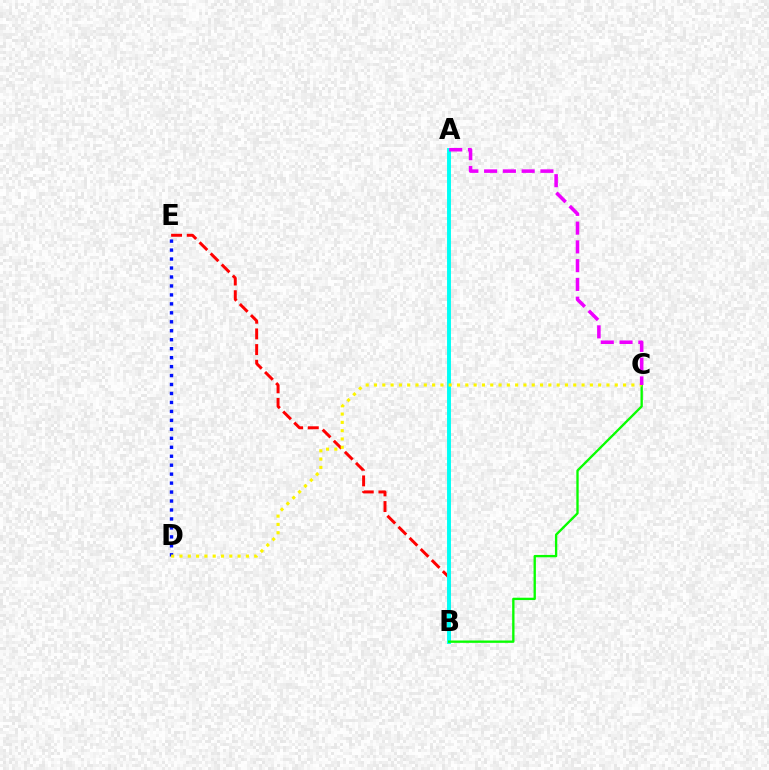{('B', 'E'): [{'color': '#ff0000', 'line_style': 'dashed', 'thickness': 2.13}], ('D', 'E'): [{'color': '#0010ff', 'line_style': 'dotted', 'thickness': 2.43}], ('A', 'B'): [{'color': '#00fff6', 'line_style': 'solid', 'thickness': 2.82}], ('B', 'C'): [{'color': '#08ff00', 'line_style': 'solid', 'thickness': 1.68}], ('C', 'D'): [{'color': '#fcf500', 'line_style': 'dotted', 'thickness': 2.26}], ('A', 'C'): [{'color': '#ee00ff', 'line_style': 'dashed', 'thickness': 2.55}]}